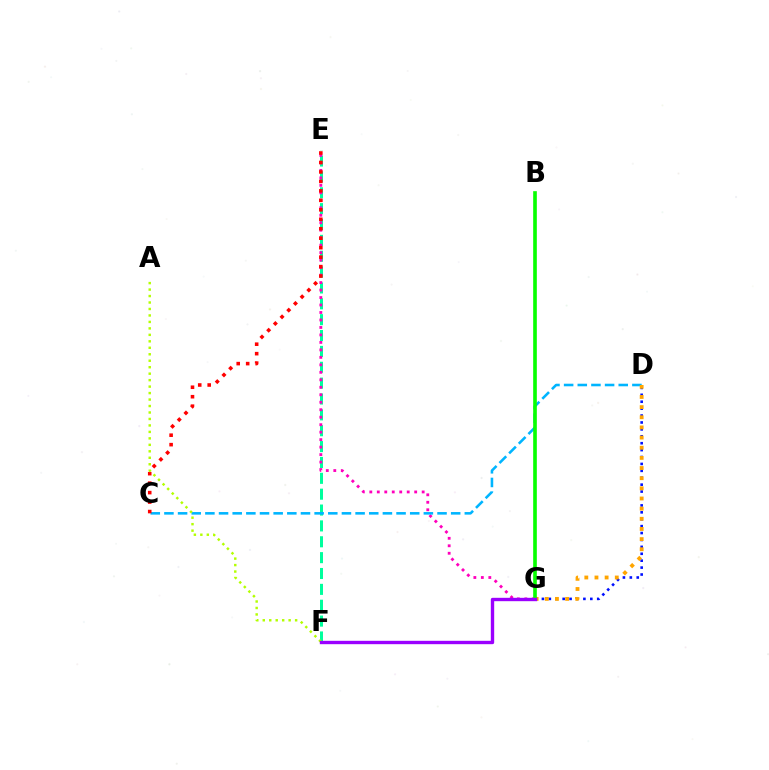{('E', 'F'): [{'color': '#00ff9d', 'line_style': 'dashed', 'thickness': 2.16}], ('E', 'G'): [{'color': '#ff00bd', 'line_style': 'dotted', 'thickness': 2.03}], ('D', 'G'): [{'color': '#0010ff', 'line_style': 'dotted', 'thickness': 1.88}, {'color': '#ffa500', 'line_style': 'dotted', 'thickness': 2.76}], ('C', 'D'): [{'color': '#00b5ff', 'line_style': 'dashed', 'thickness': 1.85}], ('C', 'E'): [{'color': '#ff0000', 'line_style': 'dotted', 'thickness': 2.57}], ('B', 'G'): [{'color': '#08ff00', 'line_style': 'solid', 'thickness': 2.62}], ('A', 'F'): [{'color': '#b3ff00', 'line_style': 'dotted', 'thickness': 1.76}], ('F', 'G'): [{'color': '#9b00ff', 'line_style': 'solid', 'thickness': 2.43}]}